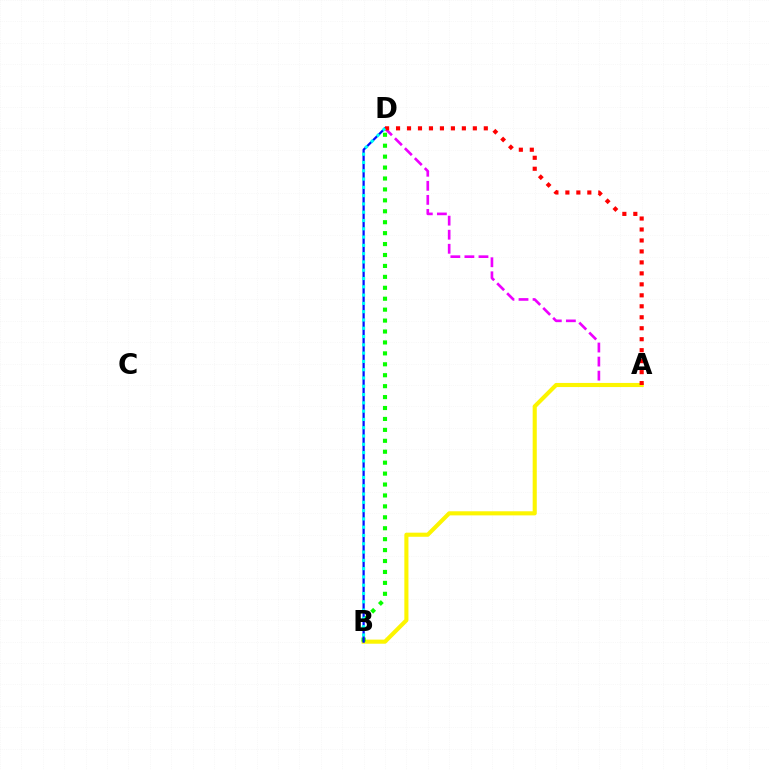{('A', 'D'): [{'color': '#ee00ff', 'line_style': 'dashed', 'thickness': 1.91}, {'color': '#ff0000', 'line_style': 'dotted', 'thickness': 2.98}], ('A', 'B'): [{'color': '#fcf500', 'line_style': 'solid', 'thickness': 2.95}], ('B', 'D'): [{'color': '#08ff00', 'line_style': 'dotted', 'thickness': 2.97}, {'color': '#0010ff', 'line_style': 'solid', 'thickness': 1.62}, {'color': '#00fff6', 'line_style': 'dotted', 'thickness': 2.25}]}